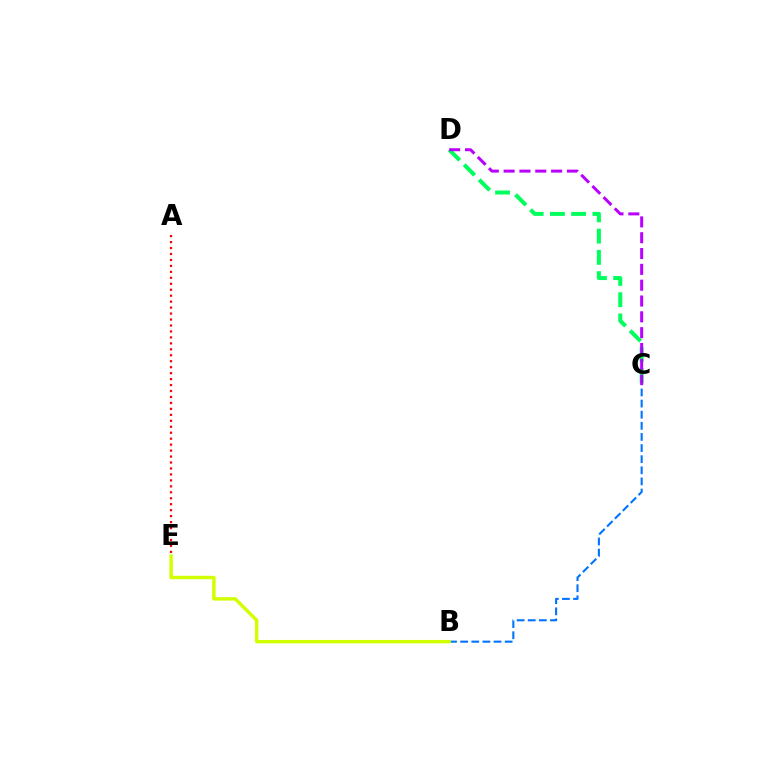{('C', 'D'): [{'color': '#00ff5c', 'line_style': 'dashed', 'thickness': 2.88}, {'color': '#b900ff', 'line_style': 'dashed', 'thickness': 2.15}], ('B', 'C'): [{'color': '#0074ff', 'line_style': 'dashed', 'thickness': 1.51}], ('B', 'E'): [{'color': '#d1ff00', 'line_style': 'solid', 'thickness': 2.46}], ('A', 'E'): [{'color': '#ff0000', 'line_style': 'dotted', 'thickness': 1.62}]}